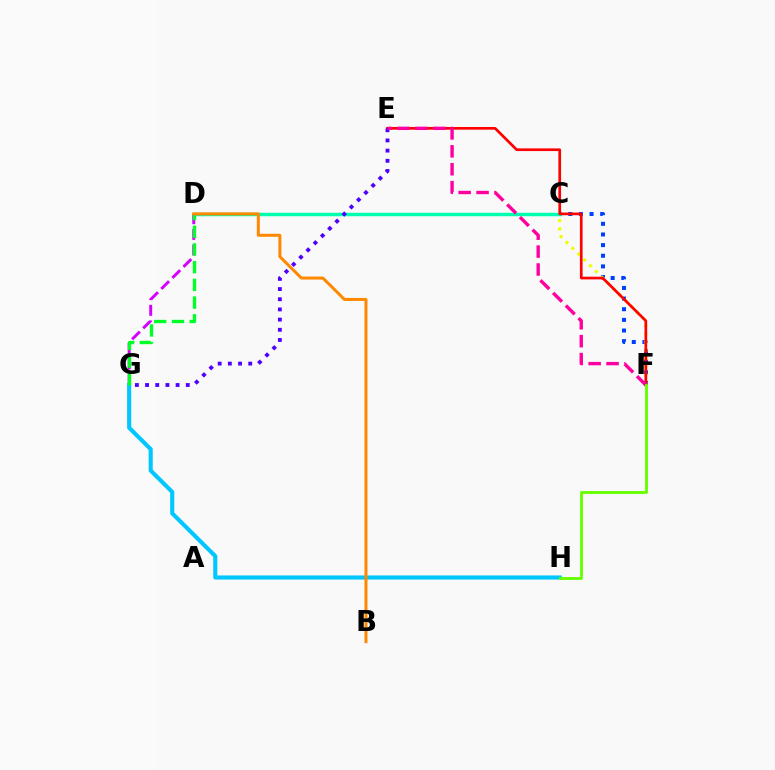{('D', 'G'): [{'color': '#d600ff', 'line_style': 'dashed', 'thickness': 2.12}, {'color': '#00ff27', 'line_style': 'dashed', 'thickness': 2.41}], ('C', 'F'): [{'color': '#003fff', 'line_style': 'dotted', 'thickness': 2.89}, {'color': '#eeff00', 'line_style': 'dotted', 'thickness': 2.25}], ('C', 'D'): [{'color': '#00ffaf', 'line_style': 'solid', 'thickness': 2.51}], ('E', 'F'): [{'color': '#ff0000', 'line_style': 'solid', 'thickness': 1.94}, {'color': '#ff00a0', 'line_style': 'dashed', 'thickness': 2.43}], ('E', 'G'): [{'color': '#4f00ff', 'line_style': 'dotted', 'thickness': 2.77}], ('G', 'H'): [{'color': '#00c7ff', 'line_style': 'solid', 'thickness': 2.95}], ('B', 'D'): [{'color': '#ff8800', 'line_style': 'solid', 'thickness': 2.15}], ('F', 'H'): [{'color': '#66ff00', 'line_style': 'solid', 'thickness': 2.06}]}